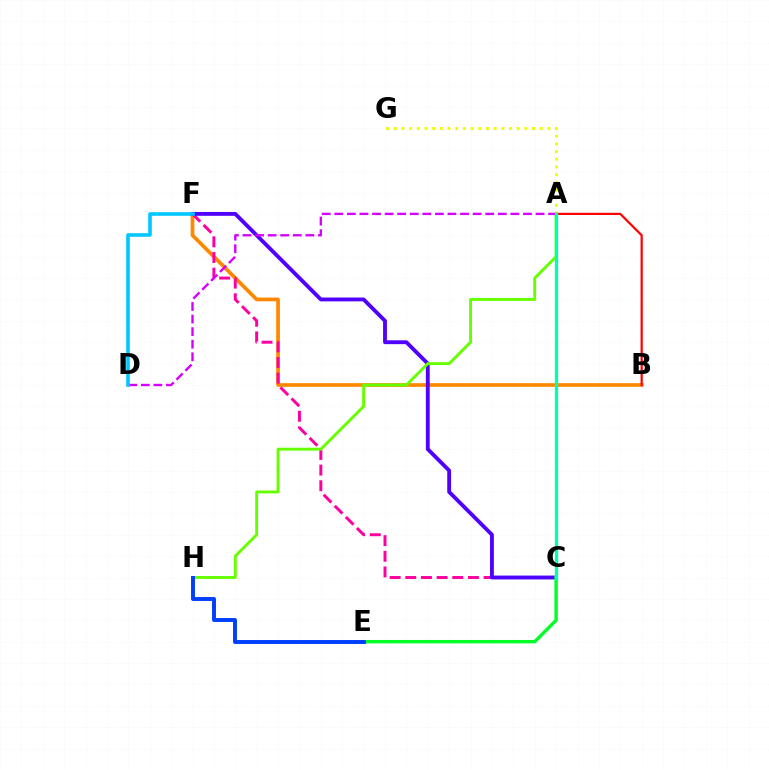{('B', 'F'): [{'color': '#ff8800', 'line_style': 'solid', 'thickness': 2.66}], ('C', 'F'): [{'color': '#ff00a0', 'line_style': 'dashed', 'thickness': 2.13}, {'color': '#4f00ff', 'line_style': 'solid', 'thickness': 2.77}], ('A', 'H'): [{'color': '#66ff00', 'line_style': 'solid', 'thickness': 2.1}], ('A', 'D'): [{'color': '#d600ff', 'line_style': 'dashed', 'thickness': 1.71}], ('A', 'G'): [{'color': '#eeff00', 'line_style': 'dotted', 'thickness': 2.09}], ('A', 'B'): [{'color': '#ff0000', 'line_style': 'solid', 'thickness': 1.59}], ('C', 'E'): [{'color': '#00ff27', 'line_style': 'solid', 'thickness': 2.44}], ('D', 'F'): [{'color': '#00c7ff', 'line_style': 'solid', 'thickness': 2.59}], ('E', 'H'): [{'color': '#003fff', 'line_style': 'solid', 'thickness': 2.83}], ('A', 'C'): [{'color': '#00ffaf', 'line_style': 'solid', 'thickness': 2.38}]}